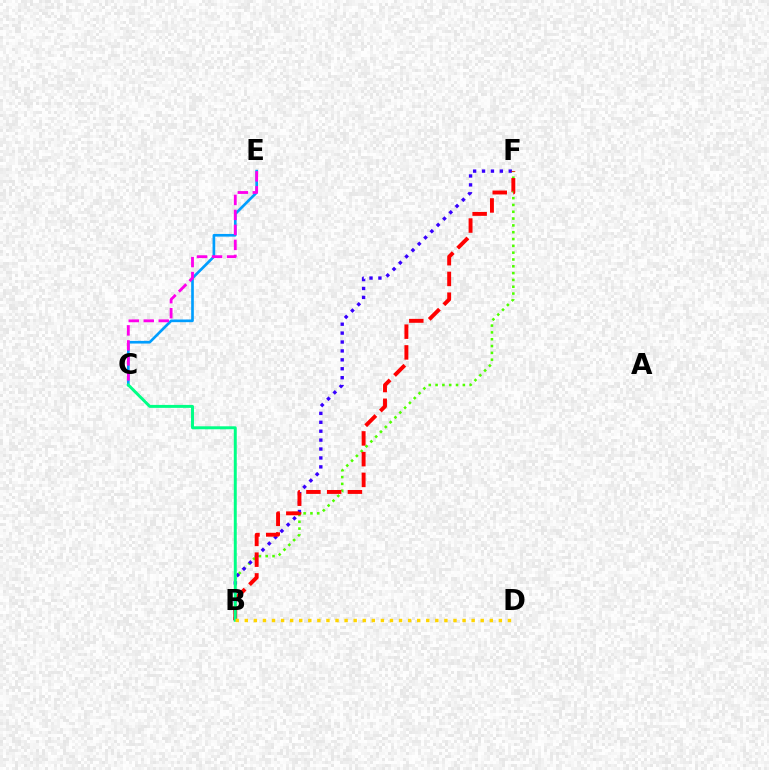{('C', 'E'): [{'color': '#009eff', 'line_style': 'solid', 'thickness': 1.92}, {'color': '#ff00ed', 'line_style': 'dashed', 'thickness': 2.04}], ('B', 'F'): [{'color': '#4fff00', 'line_style': 'dotted', 'thickness': 1.85}, {'color': '#3700ff', 'line_style': 'dotted', 'thickness': 2.42}, {'color': '#ff0000', 'line_style': 'dashed', 'thickness': 2.82}], ('B', 'C'): [{'color': '#00ff86', 'line_style': 'solid', 'thickness': 2.13}], ('B', 'D'): [{'color': '#ffd500', 'line_style': 'dotted', 'thickness': 2.47}]}